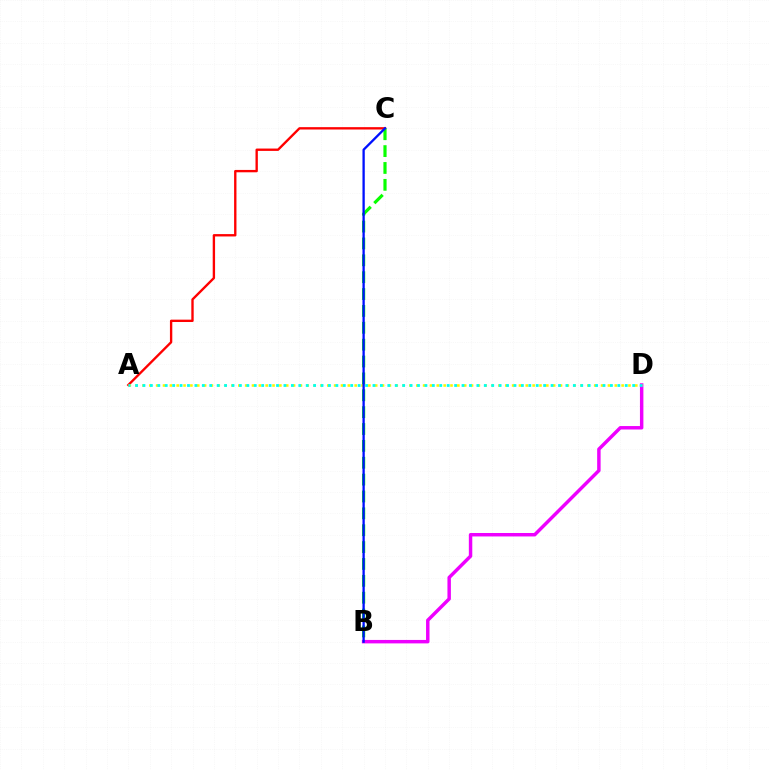{('B', 'D'): [{'color': '#ee00ff', 'line_style': 'solid', 'thickness': 2.48}], ('A', 'C'): [{'color': '#ff0000', 'line_style': 'solid', 'thickness': 1.7}], ('A', 'D'): [{'color': '#fcf500', 'line_style': 'dotted', 'thickness': 1.86}, {'color': '#00fff6', 'line_style': 'dotted', 'thickness': 2.02}], ('B', 'C'): [{'color': '#08ff00', 'line_style': 'dashed', 'thickness': 2.29}, {'color': '#0010ff', 'line_style': 'solid', 'thickness': 1.66}]}